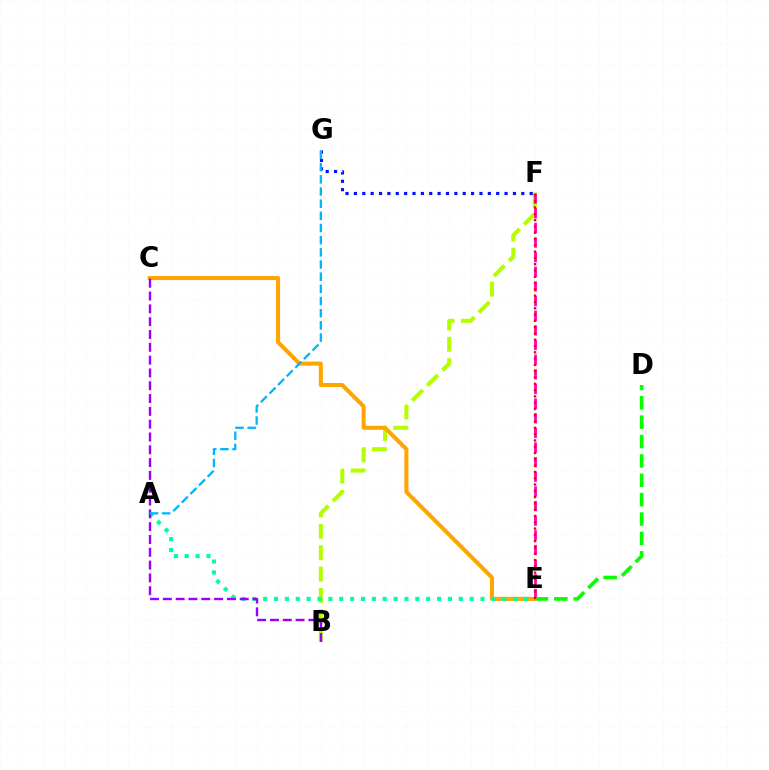{('B', 'F'): [{'color': '#b3ff00', 'line_style': 'dashed', 'thickness': 2.9}], ('C', 'E'): [{'color': '#ffa500', 'line_style': 'solid', 'thickness': 2.92}], ('A', 'E'): [{'color': '#00ff9d', 'line_style': 'dotted', 'thickness': 2.95}], ('E', 'F'): [{'color': '#ff00bd', 'line_style': 'dashed', 'thickness': 1.99}, {'color': '#ff0000', 'line_style': 'dotted', 'thickness': 1.71}], ('D', 'E'): [{'color': '#08ff00', 'line_style': 'dashed', 'thickness': 2.63}], ('B', 'C'): [{'color': '#9b00ff', 'line_style': 'dashed', 'thickness': 1.74}], ('F', 'G'): [{'color': '#0010ff', 'line_style': 'dotted', 'thickness': 2.27}], ('A', 'G'): [{'color': '#00b5ff', 'line_style': 'dashed', 'thickness': 1.65}]}